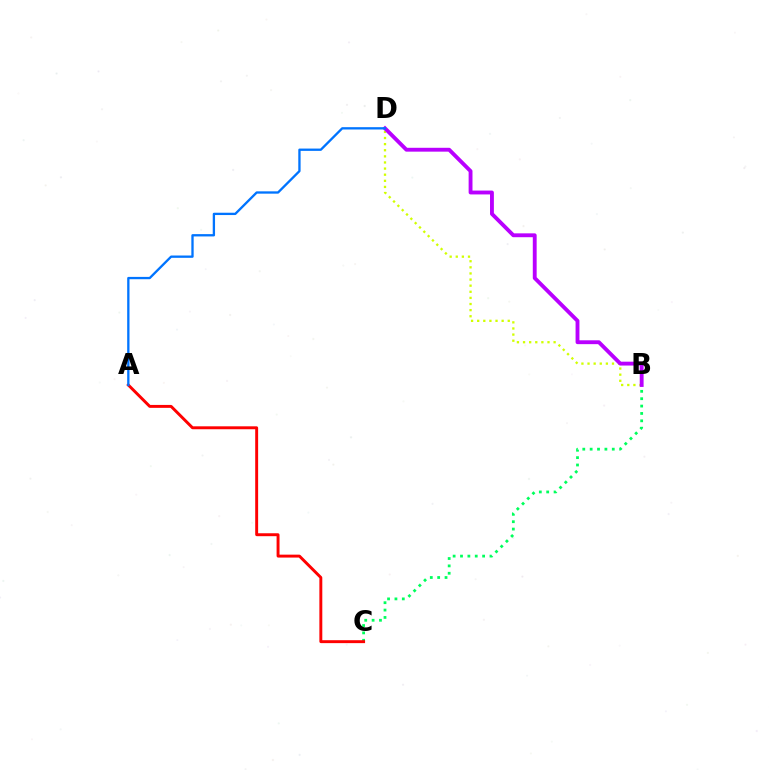{('B', 'C'): [{'color': '#00ff5c', 'line_style': 'dotted', 'thickness': 2.0}], ('B', 'D'): [{'color': '#d1ff00', 'line_style': 'dotted', 'thickness': 1.66}, {'color': '#b900ff', 'line_style': 'solid', 'thickness': 2.78}], ('A', 'C'): [{'color': '#ff0000', 'line_style': 'solid', 'thickness': 2.11}], ('A', 'D'): [{'color': '#0074ff', 'line_style': 'solid', 'thickness': 1.67}]}